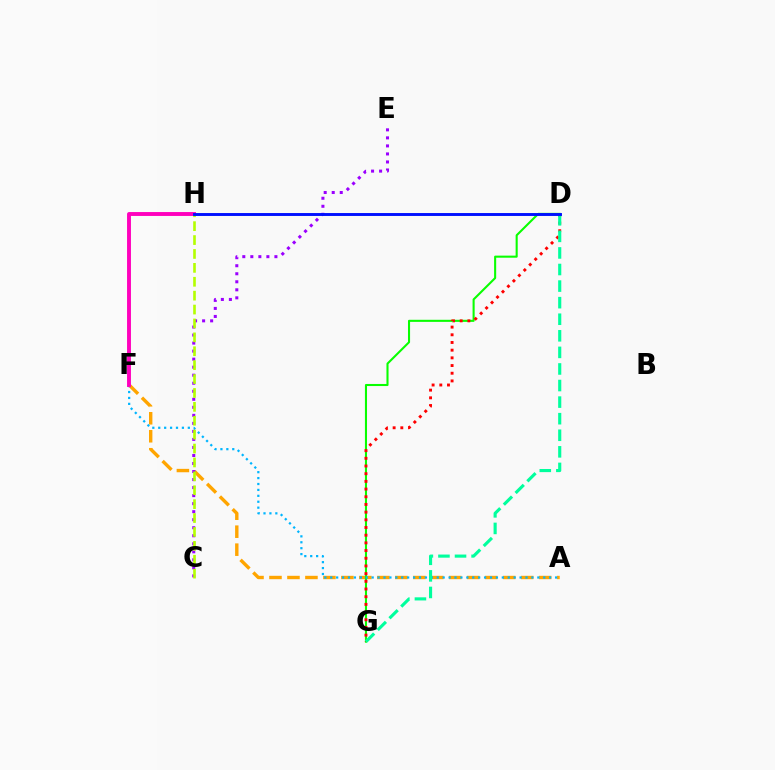{('A', 'F'): [{'color': '#ffa500', 'line_style': 'dashed', 'thickness': 2.44}, {'color': '#00b5ff', 'line_style': 'dotted', 'thickness': 1.61}], ('D', 'G'): [{'color': '#08ff00', 'line_style': 'solid', 'thickness': 1.5}, {'color': '#ff0000', 'line_style': 'dotted', 'thickness': 2.09}, {'color': '#00ff9d', 'line_style': 'dashed', 'thickness': 2.25}], ('C', 'E'): [{'color': '#9b00ff', 'line_style': 'dotted', 'thickness': 2.18}], ('F', 'H'): [{'color': '#ff00bd', 'line_style': 'solid', 'thickness': 2.81}], ('C', 'H'): [{'color': '#b3ff00', 'line_style': 'dashed', 'thickness': 1.89}], ('D', 'H'): [{'color': '#0010ff', 'line_style': 'solid', 'thickness': 2.09}]}